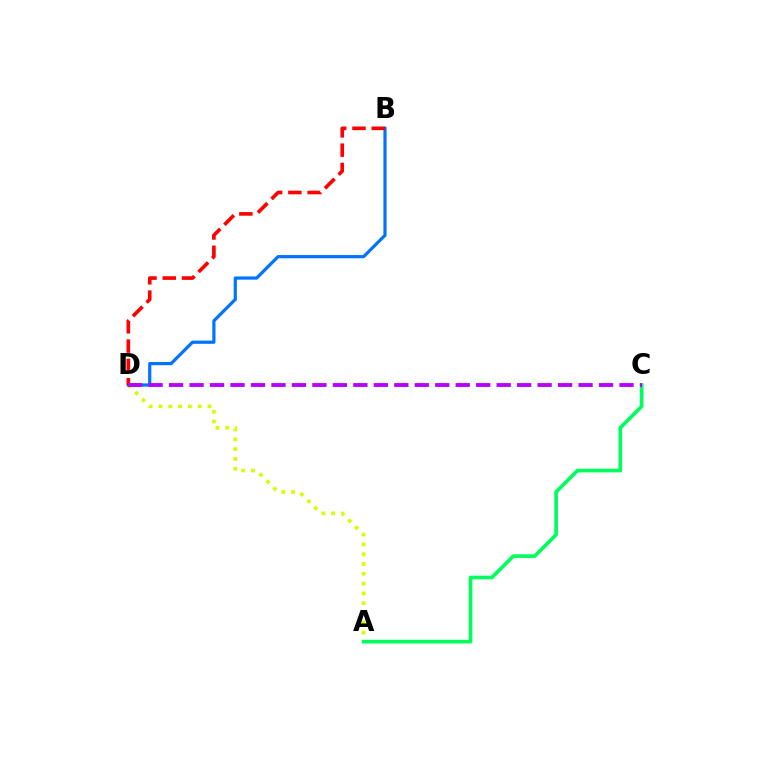{('A', 'D'): [{'color': '#d1ff00', 'line_style': 'dotted', 'thickness': 2.66}], ('B', 'D'): [{'color': '#0074ff', 'line_style': 'solid', 'thickness': 2.31}, {'color': '#ff0000', 'line_style': 'dashed', 'thickness': 2.62}], ('A', 'C'): [{'color': '#00ff5c', 'line_style': 'solid', 'thickness': 2.64}], ('C', 'D'): [{'color': '#b900ff', 'line_style': 'dashed', 'thickness': 2.78}]}